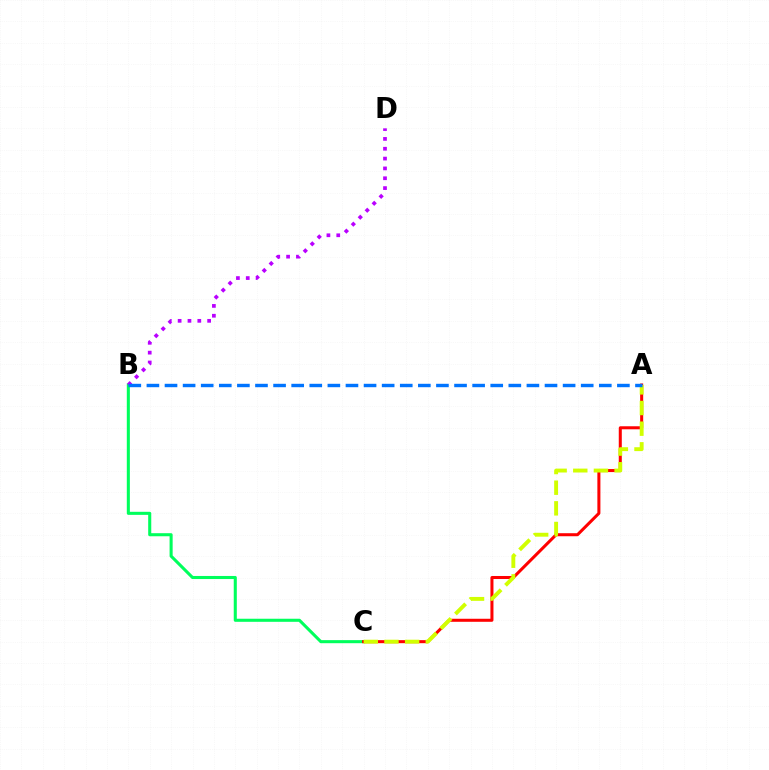{('B', 'C'): [{'color': '#00ff5c', 'line_style': 'solid', 'thickness': 2.21}], ('A', 'C'): [{'color': '#ff0000', 'line_style': 'solid', 'thickness': 2.18}, {'color': '#d1ff00', 'line_style': 'dashed', 'thickness': 2.81}], ('B', 'D'): [{'color': '#b900ff', 'line_style': 'dotted', 'thickness': 2.67}], ('A', 'B'): [{'color': '#0074ff', 'line_style': 'dashed', 'thickness': 2.46}]}